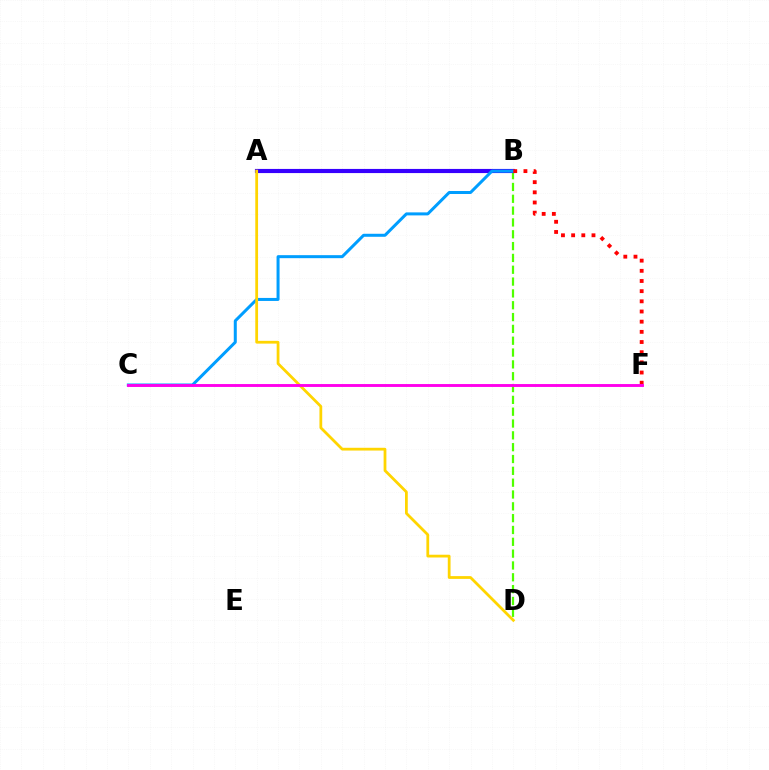{('B', 'D'): [{'color': '#4fff00', 'line_style': 'dashed', 'thickness': 1.61}], ('A', 'B'): [{'color': '#00ff86', 'line_style': 'solid', 'thickness': 1.7}, {'color': '#3700ff', 'line_style': 'solid', 'thickness': 2.98}], ('B', 'C'): [{'color': '#009eff', 'line_style': 'solid', 'thickness': 2.17}], ('B', 'F'): [{'color': '#ff0000', 'line_style': 'dotted', 'thickness': 2.76}], ('A', 'D'): [{'color': '#ffd500', 'line_style': 'solid', 'thickness': 2.0}], ('C', 'F'): [{'color': '#ff00ed', 'line_style': 'solid', 'thickness': 2.08}]}